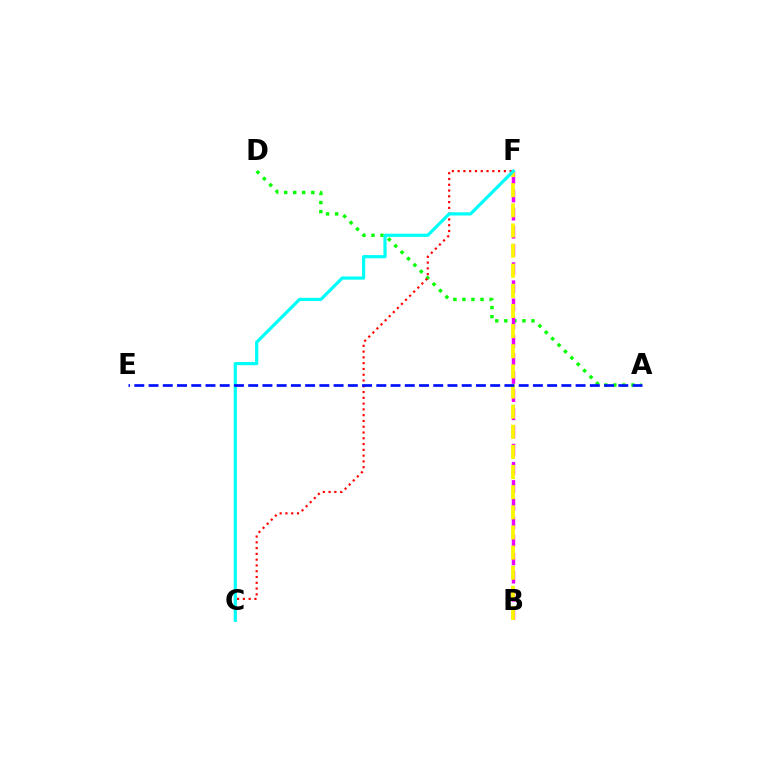{('A', 'D'): [{'color': '#08ff00', 'line_style': 'dotted', 'thickness': 2.46}], ('C', 'F'): [{'color': '#ff0000', 'line_style': 'dotted', 'thickness': 1.57}, {'color': '#00fff6', 'line_style': 'solid', 'thickness': 2.31}], ('B', 'F'): [{'color': '#ee00ff', 'line_style': 'dashed', 'thickness': 2.47}, {'color': '#fcf500', 'line_style': 'dashed', 'thickness': 2.74}], ('A', 'E'): [{'color': '#0010ff', 'line_style': 'dashed', 'thickness': 1.93}]}